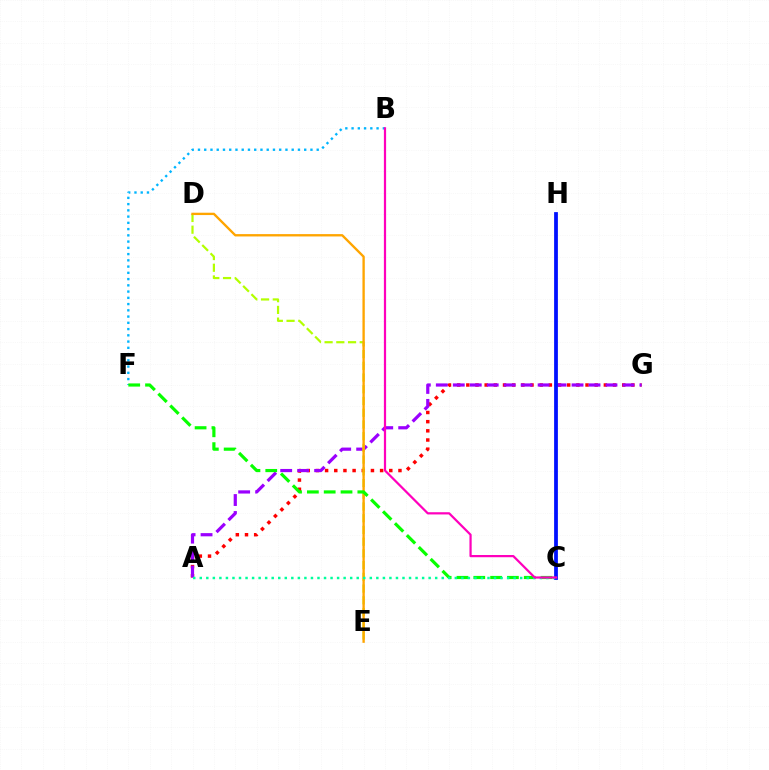{('A', 'G'): [{'color': '#ff0000', 'line_style': 'dotted', 'thickness': 2.49}, {'color': '#9b00ff', 'line_style': 'dashed', 'thickness': 2.3}], ('B', 'F'): [{'color': '#00b5ff', 'line_style': 'dotted', 'thickness': 1.7}], ('D', 'E'): [{'color': '#b3ff00', 'line_style': 'dashed', 'thickness': 1.59}, {'color': '#ffa500', 'line_style': 'solid', 'thickness': 1.69}], ('C', 'F'): [{'color': '#08ff00', 'line_style': 'dashed', 'thickness': 2.29}], ('C', 'H'): [{'color': '#0010ff', 'line_style': 'solid', 'thickness': 2.71}], ('A', 'C'): [{'color': '#00ff9d', 'line_style': 'dotted', 'thickness': 1.78}], ('B', 'C'): [{'color': '#ff00bd', 'line_style': 'solid', 'thickness': 1.6}]}